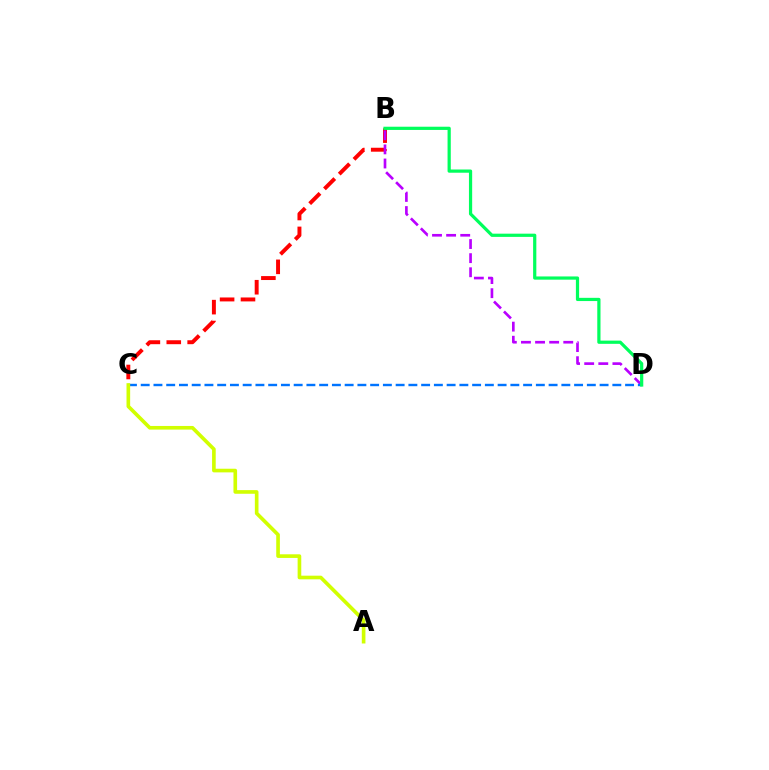{('B', 'C'): [{'color': '#ff0000', 'line_style': 'dashed', 'thickness': 2.84}], ('B', 'D'): [{'color': '#b900ff', 'line_style': 'dashed', 'thickness': 1.92}, {'color': '#00ff5c', 'line_style': 'solid', 'thickness': 2.32}], ('C', 'D'): [{'color': '#0074ff', 'line_style': 'dashed', 'thickness': 1.73}], ('A', 'C'): [{'color': '#d1ff00', 'line_style': 'solid', 'thickness': 2.62}]}